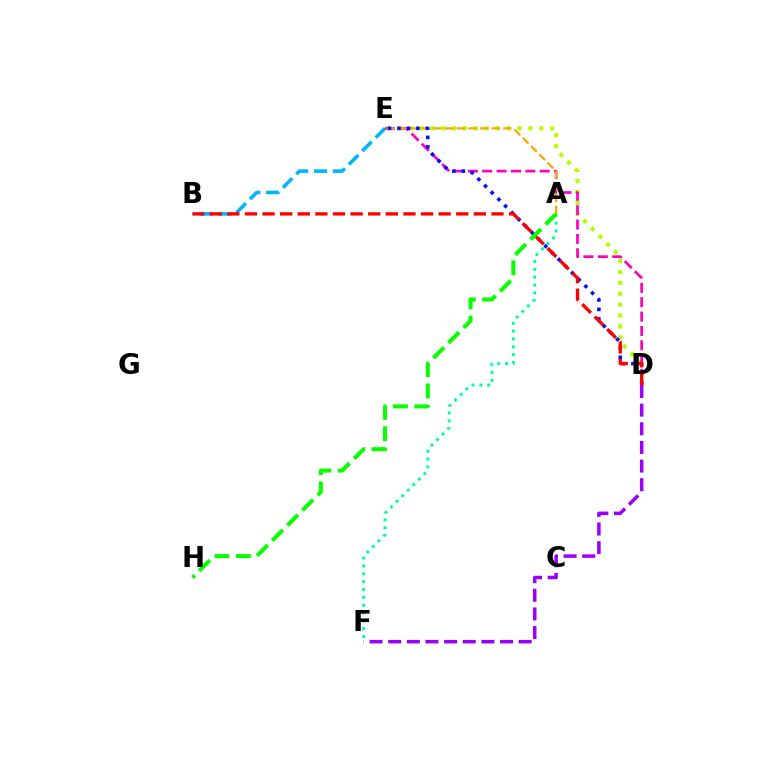{('B', 'E'): [{'color': '#00b5ff', 'line_style': 'dashed', 'thickness': 2.57}], ('D', 'E'): [{'color': '#b3ff00', 'line_style': 'dotted', 'thickness': 2.96}, {'color': '#ff00bd', 'line_style': 'dashed', 'thickness': 1.95}, {'color': '#0010ff', 'line_style': 'dotted', 'thickness': 2.57}], ('A', 'F'): [{'color': '#00ff9d', 'line_style': 'dotted', 'thickness': 2.13}], ('A', 'E'): [{'color': '#ffa500', 'line_style': 'dashed', 'thickness': 1.59}], ('B', 'D'): [{'color': '#ff0000', 'line_style': 'dashed', 'thickness': 2.39}], ('A', 'H'): [{'color': '#08ff00', 'line_style': 'dashed', 'thickness': 2.91}], ('D', 'F'): [{'color': '#9b00ff', 'line_style': 'dashed', 'thickness': 2.53}]}